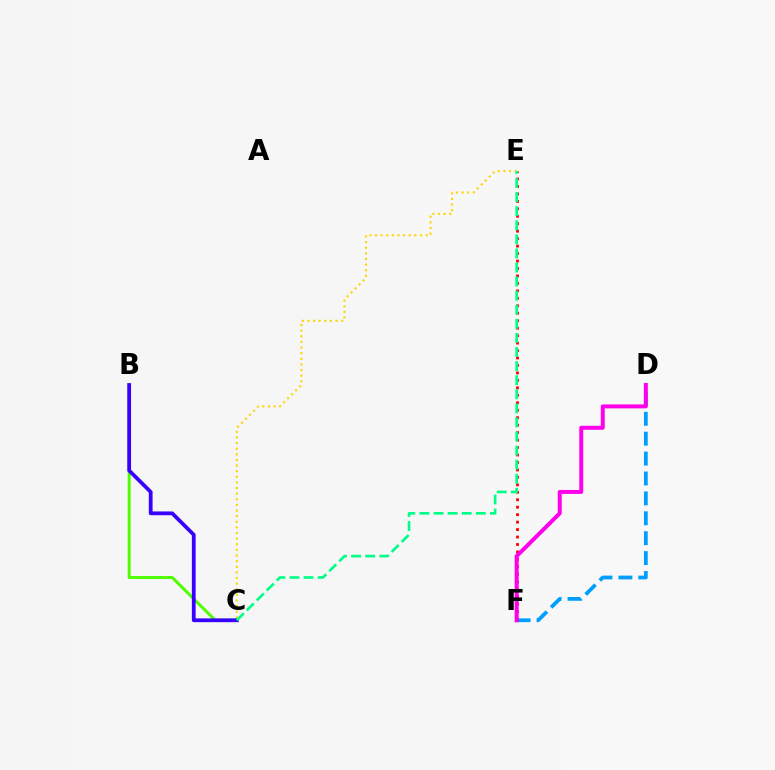{('D', 'F'): [{'color': '#009eff', 'line_style': 'dashed', 'thickness': 2.7}, {'color': '#ff00ed', 'line_style': 'solid', 'thickness': 2.86}], ('B', 'C'): [{'color': '#4fff00', 'line_style': 'solid', 'thickness': 2.14}, {'color': '#3700ff', 'line_style': 'solid', 'thickness': 2.72}], ('E', 'F'): [{'color': '#ff0000', 'line_style': 'dotted', 'thickness': 2.03}], ('C', 'E'): [{'color': '#ffd500', 'line_style': 'dotted', 'thickness': 1.53}, {'color': '#00ff86', 'line_style': 'dashed', 'thickness': 1.91}]}